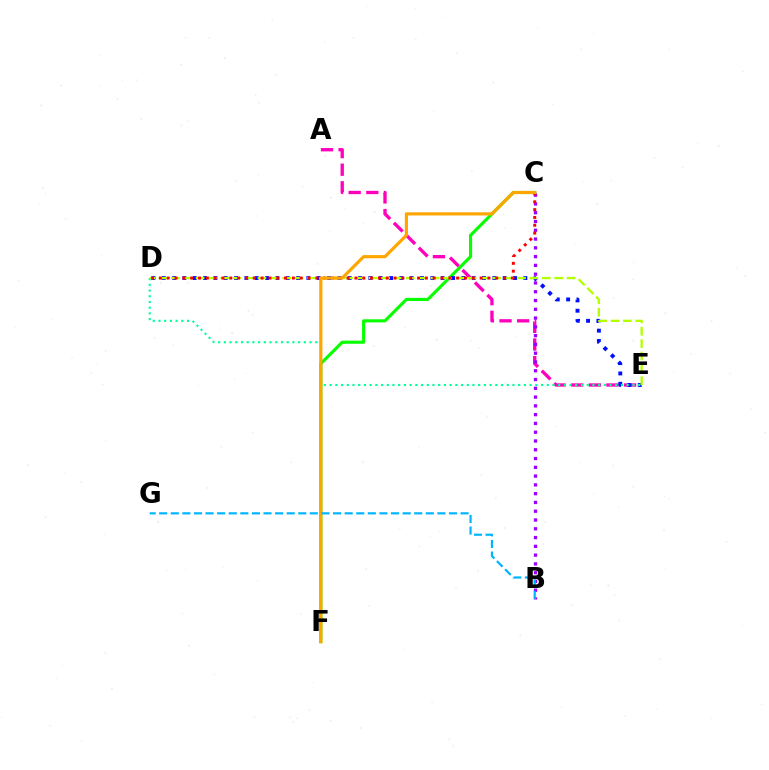{('C', 'F'): [{'color': '#08ff00', 'line_style': 'solid', 'thickness': 2.24}, {'color': '#ffa500', 'line_style': 'solid', 'thickness': 2.28}], ('A', 'E'): [{'color': '#ff00bd', 'line_style': 'dashed', 'thickness': 2.39}], ('D', 'E'): [{'color': '#0010ff', 'line_style': 'dotted', 'thickness': 2.81}, {'color': '#00ff9d', 'line_style': 'dotted', 'thickness': 1.55}, {'color': '#b3ff00', 'line_style': 'dashed', 'thickness': 1.68}], ('B', 'C'): [{'color': '#9b00ff', 'line_style': 'dotted', 'thickness': 2.39}], ('C', 'D'): [{'color': '#ff0000', 'line_style': 'dotted', 'thickness': 2.13}], ('B', 'G'): [{'color': '#00b5ff', 'line_style': 'dashed', 'thickness': 1.57}]}